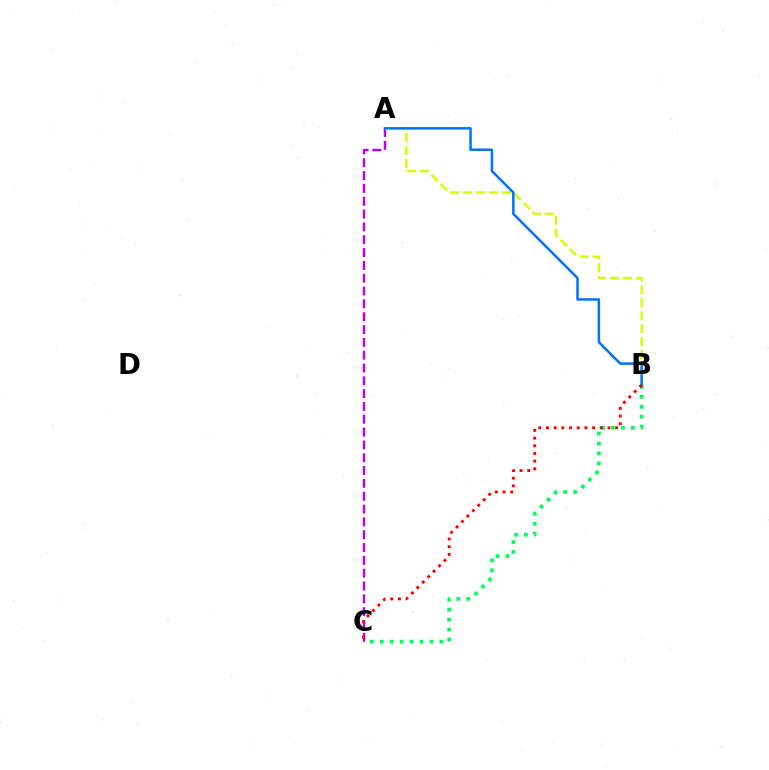{('B', 'C'): [{'color': '#00ff5c', 'line_style': 'dotted', 'thickness': 2.7}, {'color': '#ff0000', 'line_style': 'dotted', 'thickness': 2.09}], ('A', 'C'): [{'color': '#b900ff', 'line_style': 'dashed', 'thickness': 1.74}], ('A', 'B'): [{'color': '#d1ff00', 'line_style': 'dashed', 'thickness': 1.76}, {'color': '#0074ff', 'line_style': 'solid', 'thickness': 1.81}]}